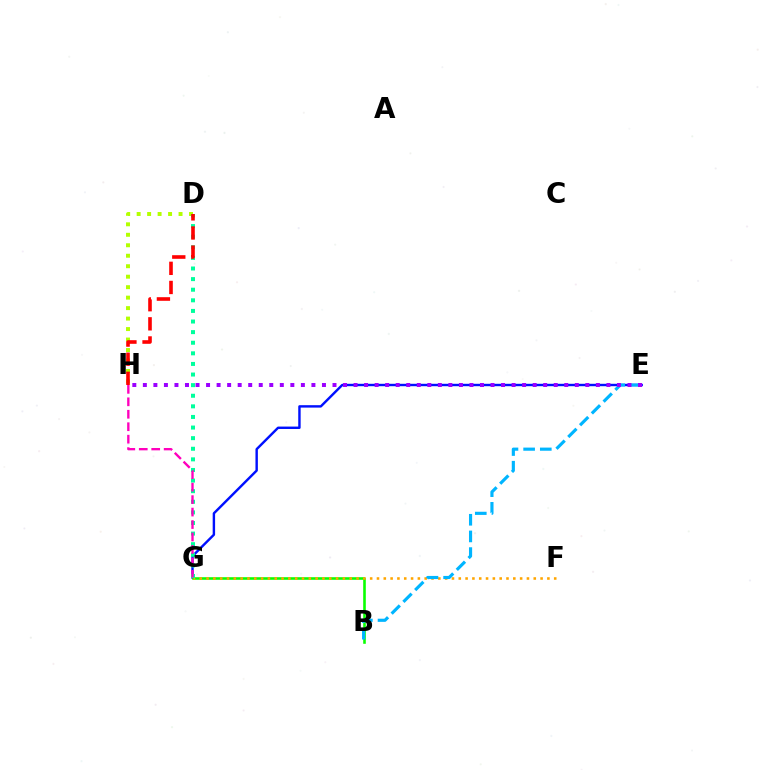{('E', 'G'): [{'color': '#0010ff', 'line_style': 'solid', 'thickness': 1.74}], ('D', 'H'): [{'color': '#b3ff00', 'line_style': 'dotted', 'thickness': 2.85}, {'color': '#ff0000', 'line_style': 'dashed', 'thickness': 2.6}], ('B', 'G'): [{'color': '#08ff00', 'line_style': 'solid', 'thickness': 1.87}], ('F', 'G'): [{'color': '#ffa500', 'line_style': 'dotted', 'thickness': 1.85}], ('B', 'E'): [{'color': '#00b5ff', 'line_style': 'dashed', 'thickness': 2.26}], ('D', 'G'): [{'color': '#00ff9d', 'line_style': 'dotted', 'thickness': 2.88}], ('G', 'H'): [{'color': '#ff00bd', 'line_style': 'dashed', 'thickness': 1.69}], ('E', 'H'): [{'color': '#9b00ff', 'line_style': 'dotted', 'thickness': 2.86}]}